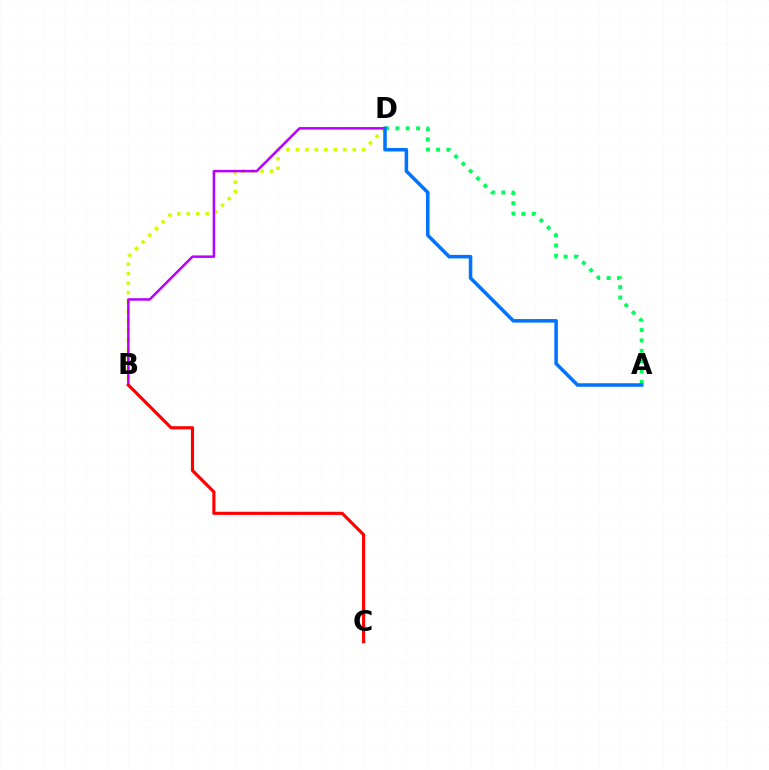{('B', 'D'): [{'color': '#d1ff00', 'line_style': 'dotted', 'thickness': 2.57}, {'color': '#b900ff', 'line_style': 'solid', 'thickness': 1.81}], ('A', 'D'): [{'color': '#00ff5c', 'line_style': 'dotted', 'thickness': 2.82}, {'color': '#0074ff', 'line_style': 'solid', 'thickness': 2.54}], ('B', 'C'): [{'color': '#ff0000', 'line_style': 'solid', 'thickness': 2.26}]}